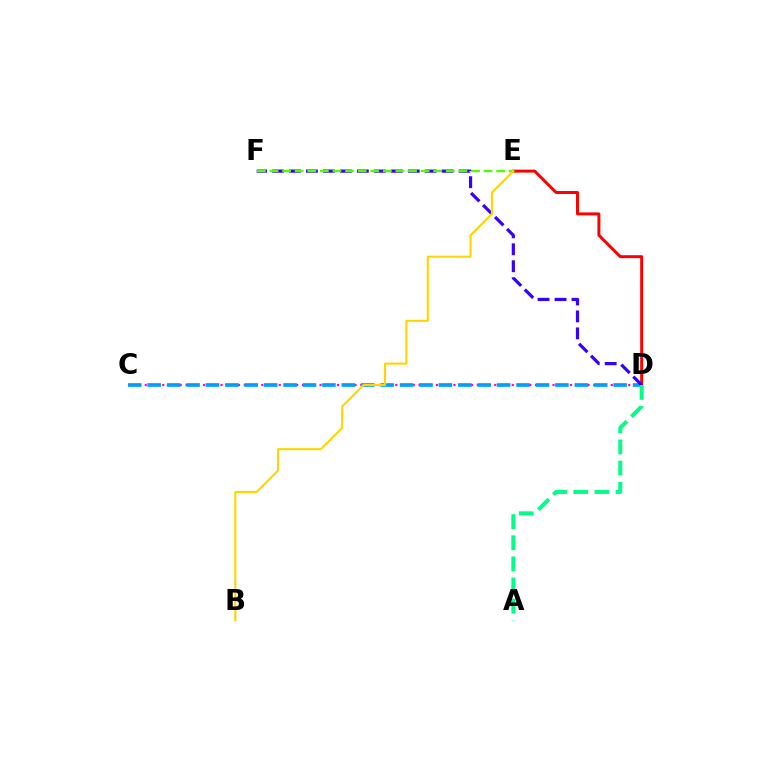{('D', 'E'): [{'color': '#ff0000', 'line_style': 'solid', 'thickness': 2.15}], ('C', 'D'): [{'color': '#ff00ed', 'line_style': 'dotted', 'thickness': 1.58}, {'color': '#009eff', 'line_style': 'dashed', 'thickness': 2.64}], ('D', 'F'): [{'color': '#3700ff', 'line_style': 'dashed', 'thickness': 2.3}], ('E', 'F'): [{'color': '#4fff00', 'line_style': 'dashed', 'thickness': 1.71}], ('B', 'E'): [{'color': '#ffd500', 'line_style': 'solid', 'thickness': 1.51}], ('A', 'D'): [{'color': '#00ff86', 'line_style': 'dashed', 'thickness': 2.87}]}